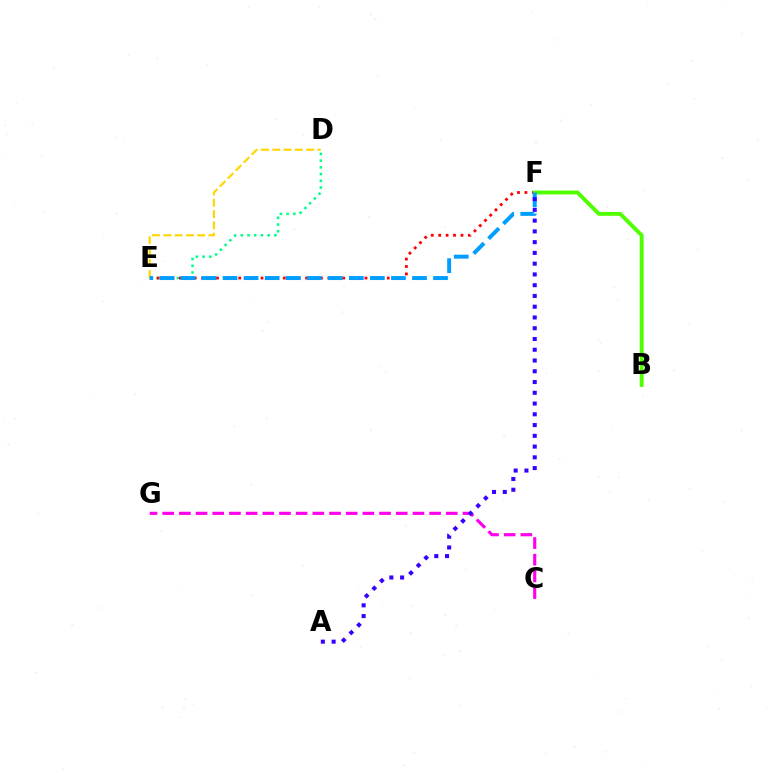{('D', 'E'): [{'color': '#00ff86', 'line_style': 'dotted', 'thickness': 1.83}, {'color': '#ffd500', 'line_style': 'dashed', 'thickness': 1.53}], ('C', 'G'): [{'color': '#ff00ed', 'line_style': 'dashed', 'thickness': 2.27}], ('E', 'F'): [{'color': '#ff0000', 'line_style': 'dotted', 'thickness': 2.02}, {'color': '#009eff', 'line_style': 'dashed', 'thickness': 2.86}], ('B', 'F'): [{'color': '#4fff00', 'line_style': 'solid', 'thickness': 2.8}], ('A', 'F'): [{'color': '#3700ff', 'line_style': 'dotted', 'thickness': 2.92}]}